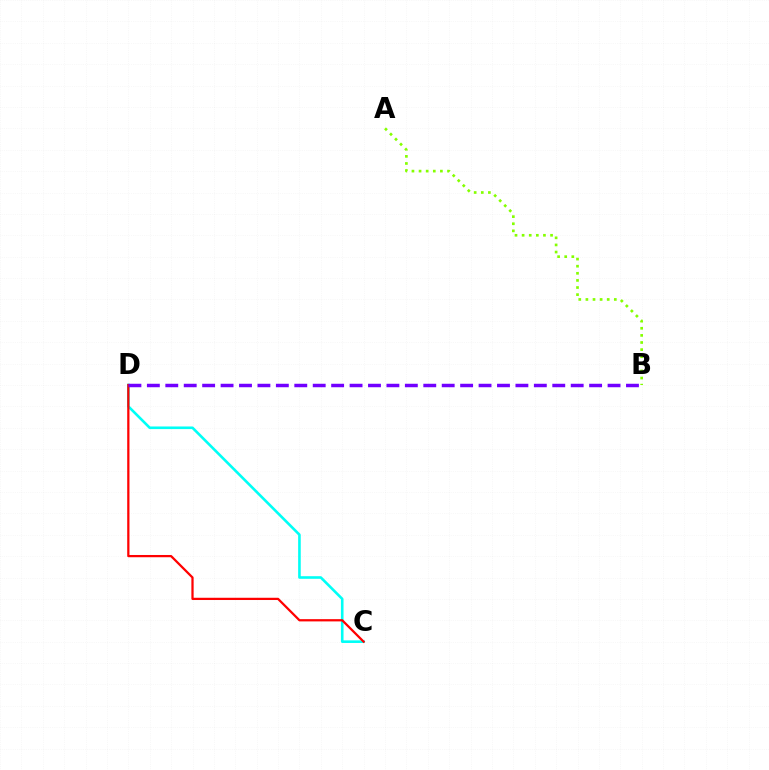{('C', 'D'): [{'color': '#00fff6', 'line_style': 'solid', 'thickness': 1.88}, {'color': '#ff0000', 'line_style': 'solid', 'thickness': 1.62}], ('A', 'B'): [{'color': '#84ff00', 'line_style': 'dotted', 'thickness': 1.93}], ('B', 'D'): [{'color': '#7200ff', 'line_style': 'dashed', 'thickness': 2.5}]}